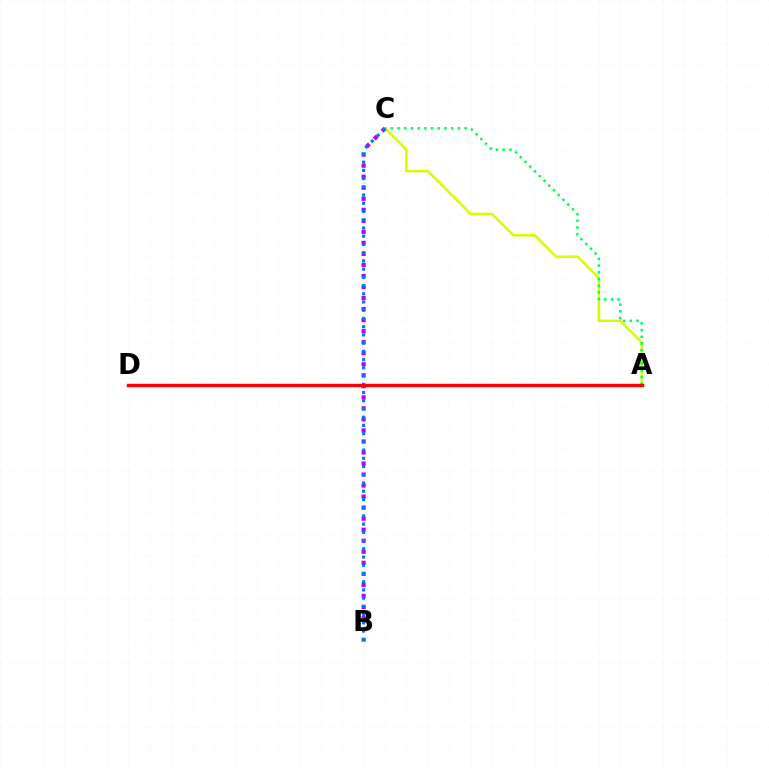{('A', 'C'): [{'color': '#d1ff00', 'line_style': 'solid', 'thickness': 1.77}, {'color': '#00ff5c', 'line_style': 'dotted', 'thickness': 1.82}], ('B', 'C'): [{'color': '#b900ff', 'line_style': 'dotted', 'thickness': 3.0}, {'color': '#0074ff', 'line_style': 'dotted', 'thickness': 2.24}], ('A', 'D'): [{'color': '#ff0000', 'line_style': 'solid', 'thickness': 2.45}]}